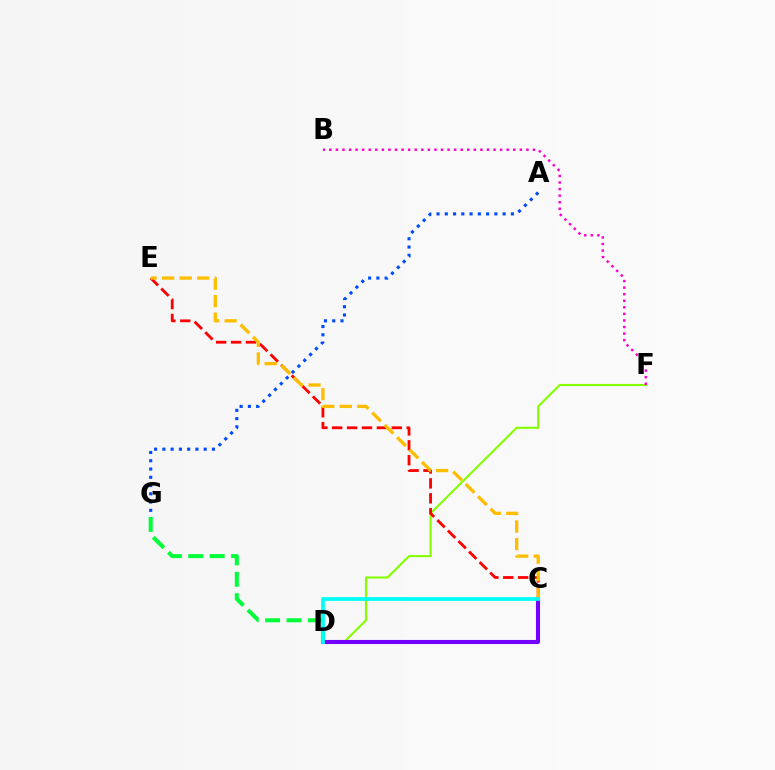{('D', 'F'): [{'color': '#84ff00', 'line_style': 'solid', 'thickness': 1.51}], ('D', 'G'): [{'color': '#00ff39', 'line_style': 'dashed', 'thickness': 2.91}], ('C', 'D'): [{'color': '#7200ff', 'line_style': 'solid', 'thickness': 2.95}, {'color': '#00fff6', 'line_style': 'solid', 'thickness': 2.72}], ('C', 'E'): [{'color': '#ff0000', 'line_style': 'dashed', 'thickness': 2.02}, {'color': '#ffbd00', 'line_style': 'dashed', 'thickness': 2.38}], ('B', 'F'): [{'color': '#ff00cf', 'line_style': 'dotted', 'thickness': 1.78}], ('A', 'G'): [{'color': '#004bff', 'line_style': 'dotted', 'thickness': 2.25}]}